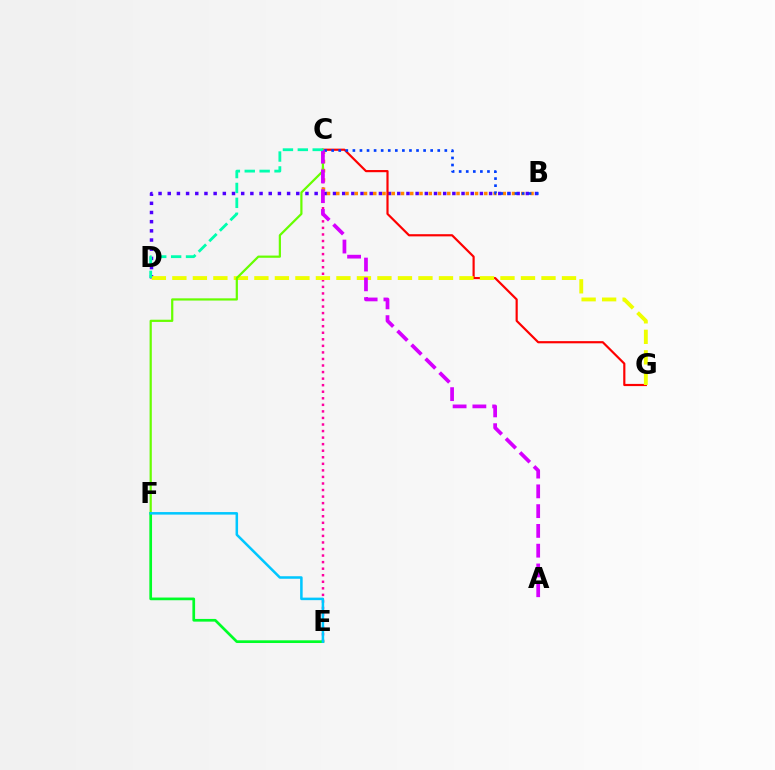{('B', 'D'): [{'color': '#4f00ff', 'line_style': 'dotted', 'thickness': 2.49}], ('C', 'E'): [{'color': '#ff00a0', 'line_style': 'dotted', 'thickness': 1.78}], ('C', 'G'): [{'color': '#ff0000', 'line_style': 'solid', 'thickness': 1.57}], ('D', 'G'): [{'color': '#eeff00', 'line_style': 'dashed', 'thickness': 2.79}], ('B', 'C'): [{'color': '#ff8800', 'line_style': 'dotted', 'thickness': 2.51}, {'color': '#003fff', 'line_style': 'dotted', 'thickness': 1.92}], ('C', 'F'): [{'color': '#66ff00', 'line_style': 'solid', 'thickness': 1.6}], ('A', 'C'): [{'color': '#d600ff', 'line_style': 'dashed', 'thickness': 2.69}], ('C', 'D'): [{'color': '#00ffaf', 'line_style': 'dashed', 'thickness': 2.02}], ('E', 'F'): [{'color': '#00ff27', 'line_style': 'solid', 'thickness': 1.94}, {'color': '#00c7ff', 'line_style': 'solid', 'thickness': 1.82}]}